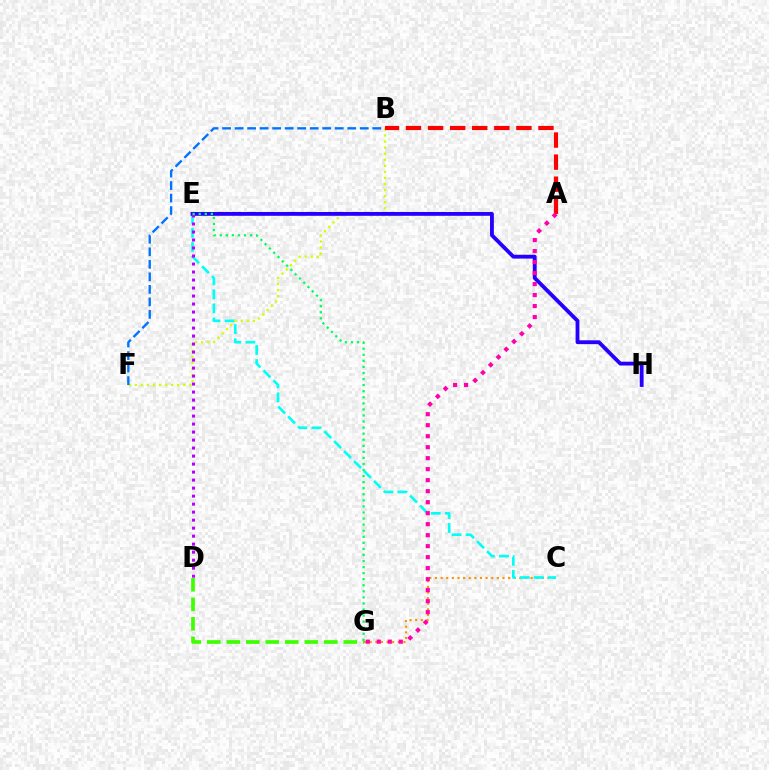{('C', 'G'): [{'color': '#ff9400', 'line_style': 'dotted', 'thickness': 1.53}], ('C', 'E'): [{'color': '#00fff6', 'line_style': 'dashed', 'thickness': 1.91}], ('B', 'F'): [{'color': '#d1ff00', 'line_style': 'dotted', 'thickness': 1.65}, {'color': '#0074ff', 'line_style': 'dashed', 'thickness': 1.7}], ('E', 'H'): [{'color': '#2500ff', 'line_style': 'solid', 'thickness': 2.76}], ('D', 'E'): [{'color': '#b900ff', 'line_style': 'dotted', 'thickness': 2.17}], ('D', 'G'): [{'color': '#3dff00', 'line_style': 'dashed', 'thickness': 2.65}], ('A', 'B'): [{'color': '#ff0000', 'line_style': 'dashed', 'thickness': 3.0}], ('E', 'G'): [{'color': '#00ff5c', 'line_style': 'dotted', 'thickness': 1.65}], ('A', 'G'): [{'color': '#ff00ac', 'line_style': 'dotted', 'thickness': 2.99}]}